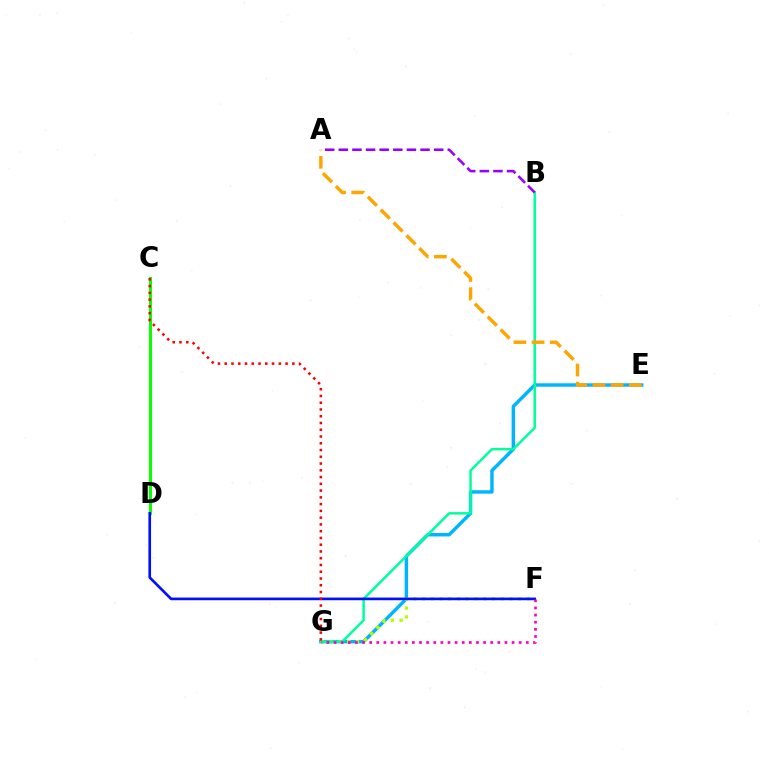{('E', 'G'): [{'color': '#00b5ff', 'line_style': 'solid', 'thickness': 2.47}], ('F', 'G'): [{'color': '#b3ff00', 'line_style': 'dotted', 'thickness': 2.38}, {'color': '#ff00bd', 'line_style': 'dotted', 'thickness': 1.93}], ('B', 'G'): [{'color': '#00ff9d', 'line_style': 'solid', 'thickness': 1.81}], ('A', 'E'): [{'color': '#ffa500', 'line_style': 'dashed', 'thickness': 2.47}], ('C', 'D'): [{'color': '#08ff00', 'line_style': 'solid', 'thickness': 2.18}], ('D', 'F'): [{'color': '#0010ff', 'line_style': 'solid', 'thickness': 1.92}], ('A', 'B'): [{'color': '#9b00ff', 'line_style': 'dashed', 'thickness': 1.85}], ('C', 'G'): [{'color': '#ff0000', 'line_style': 'dotted', 'thickness': 1.84}]}